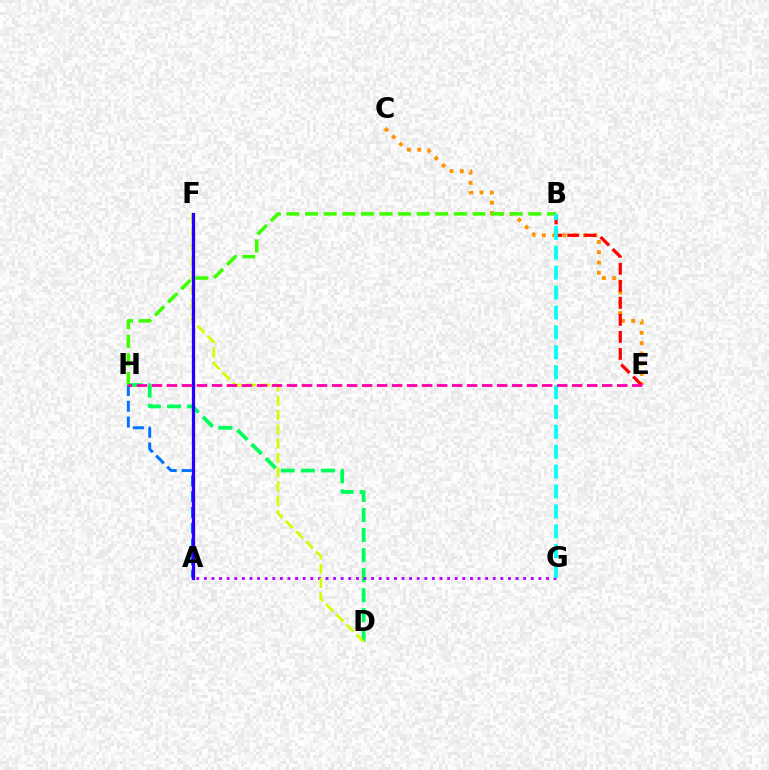{('C', 'E'): [{'color': '#ff9400', 'line_style': 'dotted', 'thickness': 2.79}], ('B', 'E'): [{'color': '#ff0000', 'line_style': 'dashed', 'thickness': 2.31}], ('B', 'H'): [{'color': '#3dff00', 'line_style': 'dashed', 'thickness': 2.53}], ('D', 'H'): [{'color': '#00ff5c', 'line_style': 'dashed', 'thickness': 2.72}], ('A', 'H'): [{'color': '#0074ff', 'line_style': 'dashed', 'thickness': 2.14}], ('A', 'G'): [{'color': '#b900ff', 'line_style': 'dotted', 'thickness': 2.07}], ('D', 'F'): [{'color': '#d1ff00', 'line_style': 'dashed', 'thickness': 1.94}], ('B', 'G'): [{'color': '#00fff6', 'line_style': 'dashed', 'thickness': 2.7}], ('A', 'F'): [{'color': '#2500ff', 'line_style': 'solid', 'thickness': 2.35}], ('E', 'H'): [{'color': '#ff00ac', 'line_style': 'dashed', 'thickness': 2.04}]}